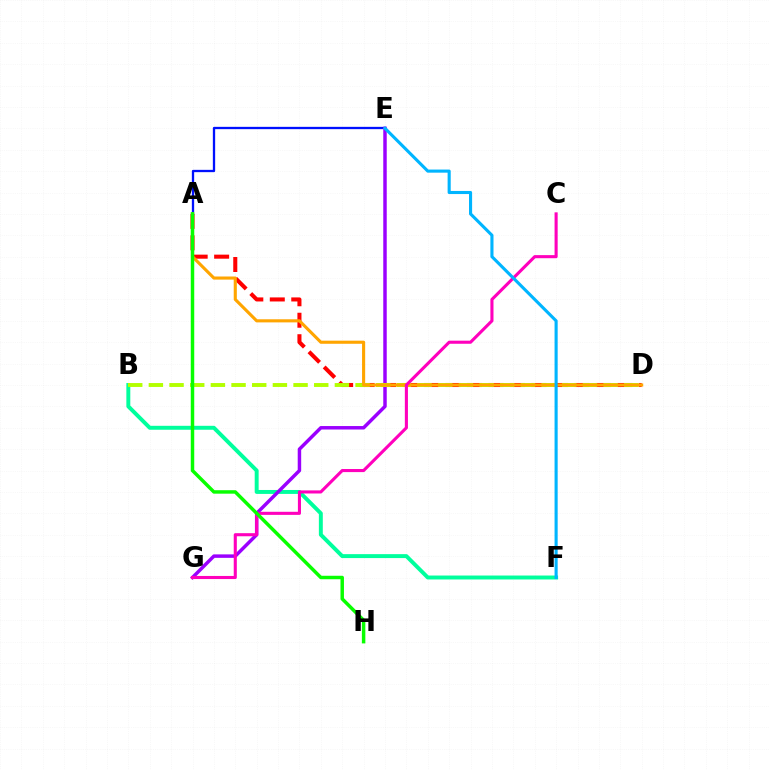{('B', 'F'): [{'color': '#00ff9d', 'line_style': 'solid', 'thickness': 2.84}], ('A', 'E'): [{'color': '#0010ff', 'line_style': 'solid', 'thickness': 1.66}], ('E', 'G'): [{'color': '#9b00ff', 'line_style': 'solid', 'thickness': 2.5}], ('A', 'D'): [{'color': '#ff0000', 'line_style': 'dashed', 'thickness': 2.92}, {'color': '#ffa500', 'line_style': 'solid', 'thickness': 2.24}], ('B', 'D'): [{'color': '#b3ff00', 'line_style': 'dashed', 'thickness': 2.81}], ('C', 'G'): [{'color': '#ff00bd', 'line_style': 'solid', 'thickness': 2.23}], ('A', 'H'): [{'color': '#08ff00', 'line_style': 'solid', 'thickness': 2.5}], ('E', 'F'): [{'color': '#00b5ff', 'line_style': 'solid', 'thickness': 2.24}]}